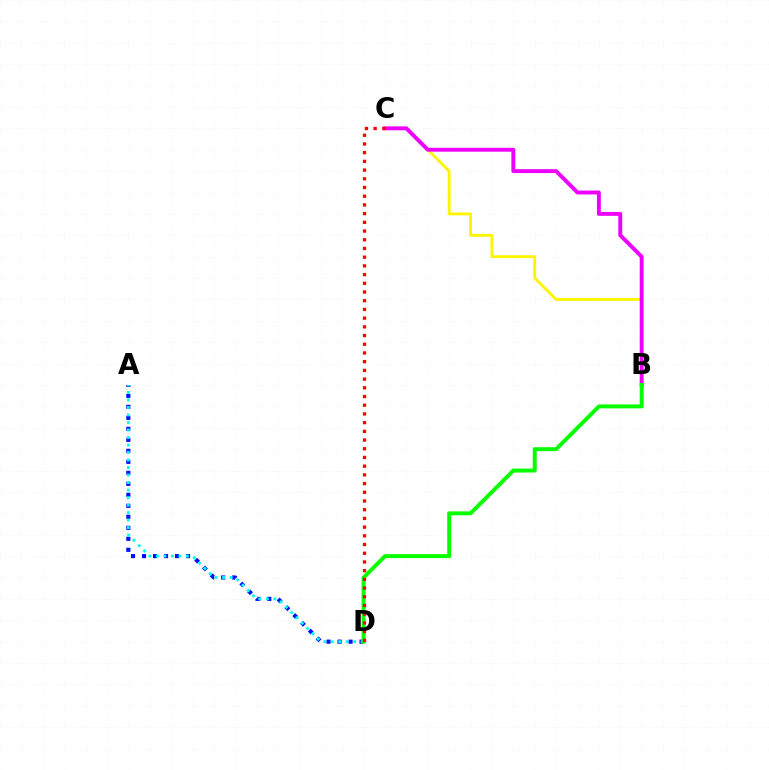{('A', 'D'): [{'color': '#0010ff', 'line_style': 'dotted', 'thickness': 2.99}, {'color': '#00fff6', 'line_style': 'dotted', 'thickness': 2.04}], ('B', 'C'): [{'color': '#fcf500', 'line_style': 'solid', 'thickness': 2.08}, {'color': '#ee00ff', 'line_style': 'solid', 'thickness': 2.81}], ('B', 'D'): [{'color': '#08ff00', 'line_style': 'solid', 'thickness': 2.85}], ('C', 'D'): [{'color': '#ff0000', 'line_style': 'dotted', 'thickness': 2.37}]}